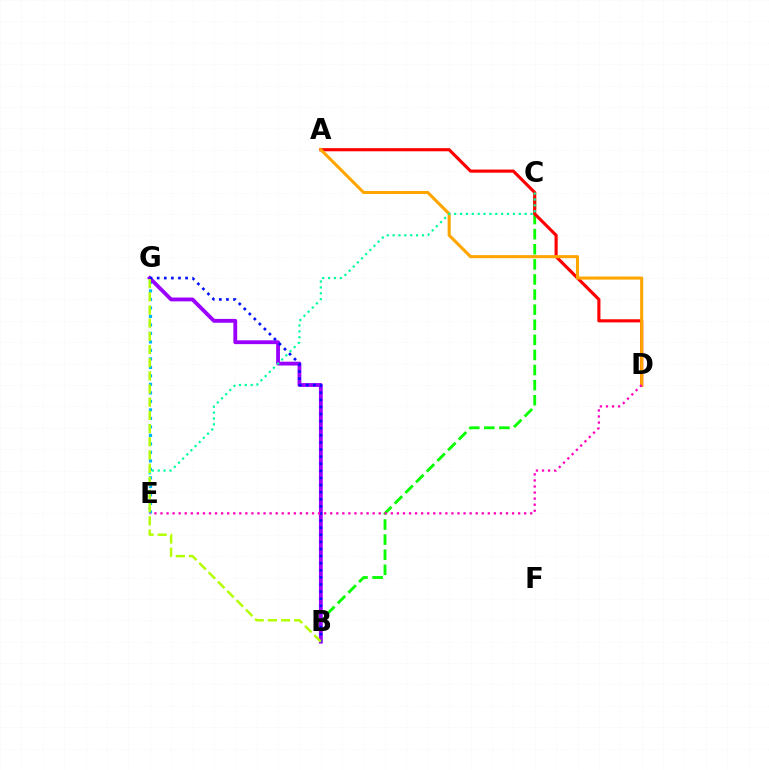{('B', 'C'): [{'color': '#08ff00', 'line_style': 'dashed', 'thickness': 2.05}], ('A', 'D'): [{'color': '#ff0000', 'line_style': 'solid', 'thickness': 2.25}, {'color': '#ffa500', 'line_style': 'solid', 'thickness': 2.21}], ('E', 'G'): [{'color': '#00b5ff', 'line_style': 'dotted', 'thickness': 2.31}], ('B', 'G'): [{'color': '#9b00ff', 'line_style': 'solid', 'thickness': 2.76}, {'color': '#0010ff', 'line_style': 'dotted', 'thickness': 1.93}, {'color': '#b3ff00', 'line_style': 'dashed', 'thickness': 1.79}], ('C', 'E'): [{'color': '#00ff9d', 'line_style': 'dotted', 'thickness': 1.6}], ('D', 'E'): [{'color': '#ff00bd', 'line_style': 'dotted', 'thickness': 1.65}]}